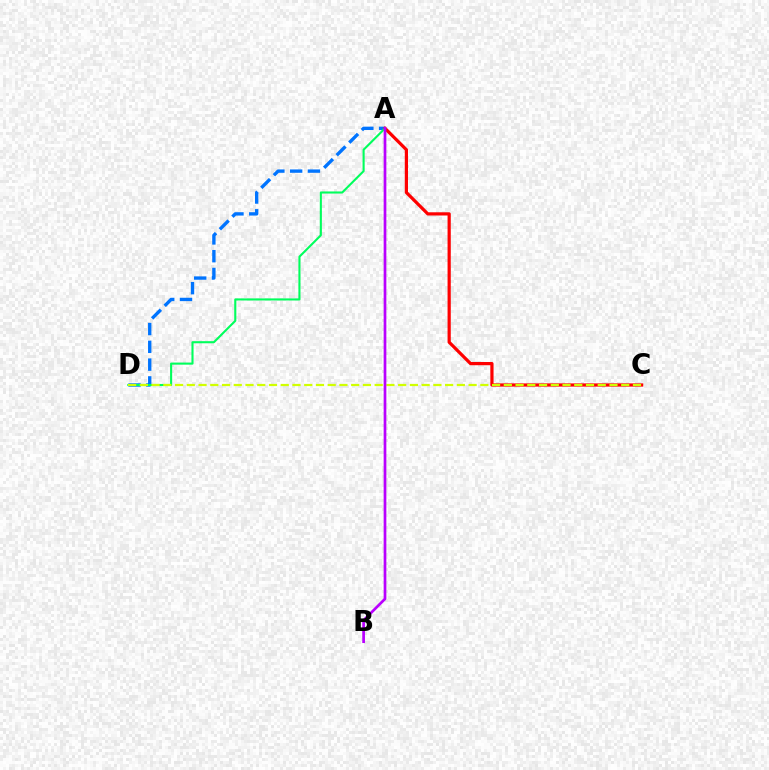{('A', 'D'): [{'color': '#0074ff', 'line_style': 'dashed', 'thickness': 2.42}, {'color': '#00ff5c', 'line_style': 'solid', 'thickness': 1.51}], ('A', 'C'): [{'color': '#ff0000', 'line_style': 'solid', 'thickness': 2.31}], ('C', 'D'): [{'color': '#d1ff00', 'line_style': 'dashed', 'thickness': 1.6}], ('A', 'B'): [{'color': '#b900ff', 'line_style': 'solid', 'thickness': 1.95}]}